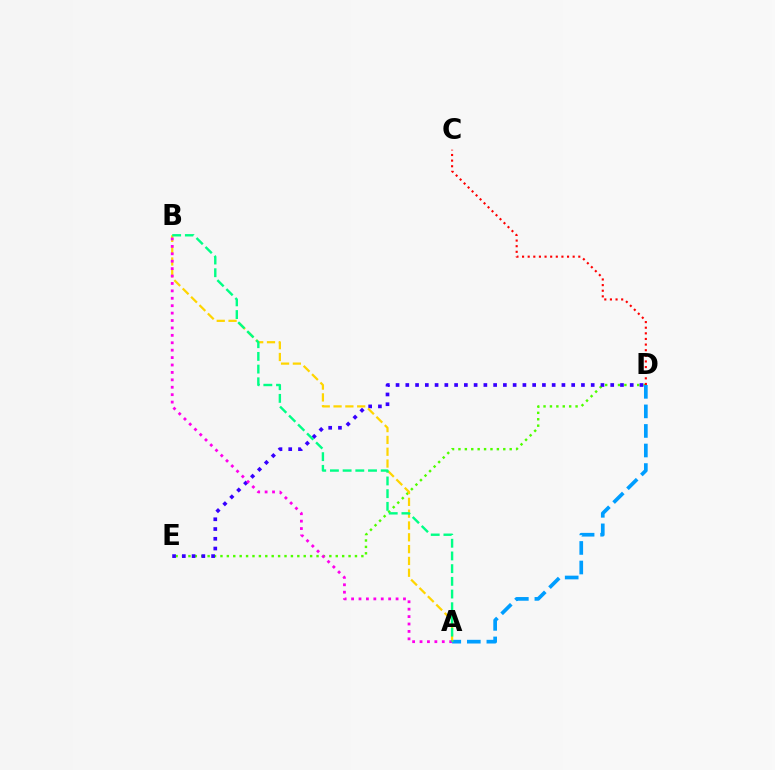{('D', 'E'): [{'color': '#4fff00', 'line_style': 'dotted', 'thickness': 1.74}, {'color': '#3700ff', 'line_style': 'dotted', 'thickness': 2.65}], ('A', 'D'): [{'color': '#009eff', 'line_style': 'dashed', 'thickness': 2.66}], ('A', 'B'): [{'color': '#ffd500', 'line_style': 'dashed', 'thickness': 1.61}, {'color': '#ff00ed', 'line_style': 'dotted', 'thickness': 2.01}, {'color': '#00ff86', 'line_style': 'dashed', 'thickness': 1.73}], ('C', 'D'): [{'color': '#ff0000', 'line_style': 'dotted', 'thickness': 1.53}]}